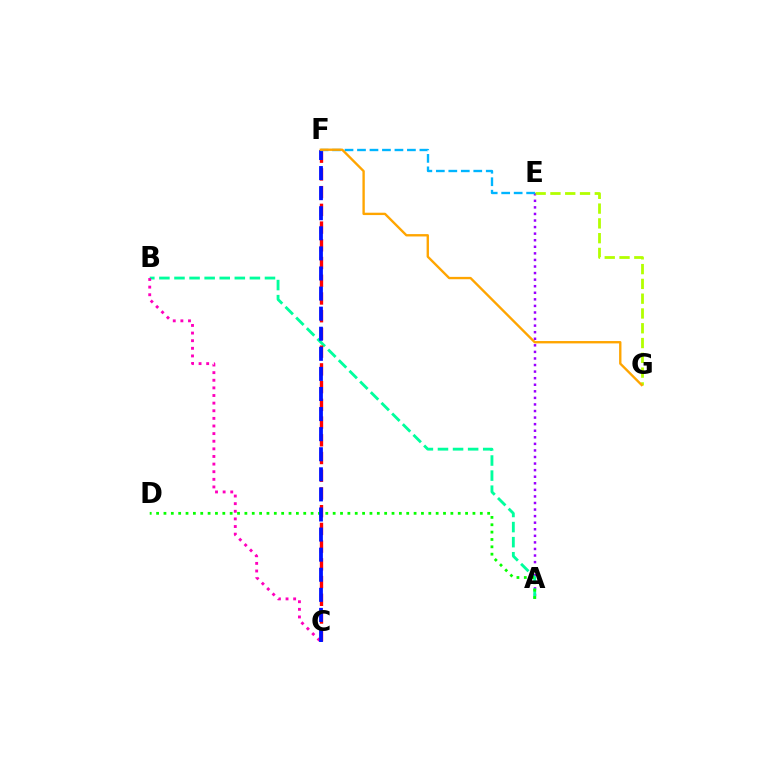{('A', 'E'): [{'color': '#9b00ff', 'line_style': 'dotted', 'thickness': 1.78}], ('A', 'B'): [{'color': '#00ff9d', 'line_style': 'dashed', 'thickness': 2.05}], ('C', 'F'): [{'color': '#ff0000', 'line_style': 'dashed', 'thickness': 2.41}, {'color': '#0010ff', 'line_style': 'dashed', 'thickness': 2.73}], ('B', 'C'): [{'color': '#ff00bd', 'line_style': 'dotted', 'thickness': 2.07}], ('A', 'D'): [{'color': '#08ff00', 'line_style': 'dotted', 'thickness': 2.0}], ('E', 'G'): [{'color': '#b3ff00', 'line_style': 'dashed', 'thickness': 2.01}], ('E', 'F'): [{'color': '#00b5ff', 'line_style': 'dashed', 'thickness': 1.7}], ('F', 'G'): [{'color': '#ffa500', 'line_style': 'solid', 'thickness': 1.7}]}